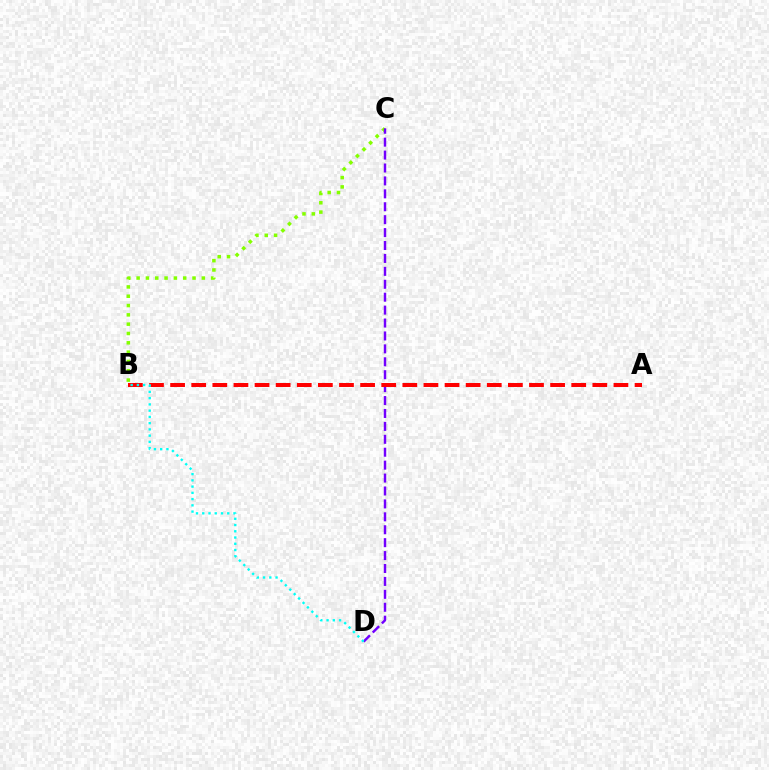{('B', 'C'): [{'color': '#84ff00', 'line_style': 'dotted', 'thickness': 2.53}], ('C', 'D'): [{'color': '#7200ff', 'line_style': 'dashed', 'thickness': 1.76}], ('A', 'B'): [{'color': '#ff0000', 'line_style': 'dashed', 'thickness': 2.87}], ('B', 'D'): [{'color': '#00fff6', 'line_style': 'dotted', 'thickness': 1.7}]}